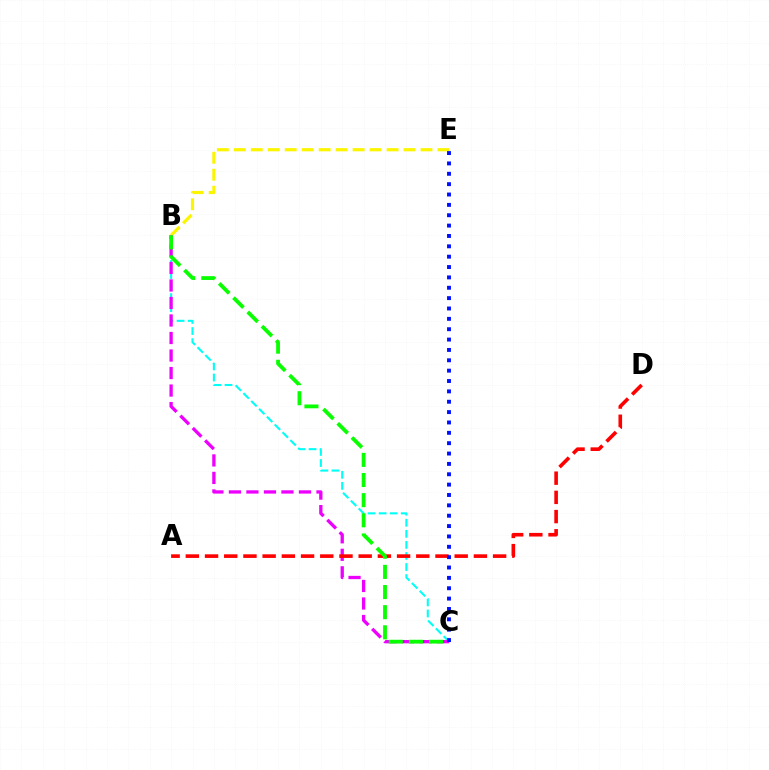{('B', 'E'): [{'color': '#fcf500', 'line_style': 'dashed', 'thickness': 2.31}], ('B', 'C'): [{'color': '#00fff6', 'line_style': 'dashed', 'thickness': 1.5}, {'color': '#ee00ff', 'line_style': 'dashed', 'thickness': 2.38}, {'color': '#08ff00', 'line_style': 'dashed', 'thickness': 2.74}], ('A', 'D'): [{'color': '#ff0000', 'line_style': 'dashed', 'thickness': 2.61}], ('C', 'E'): [{'color': '#0010ff', 'line_style': 'dotted', 'thickness': 2.82}]}